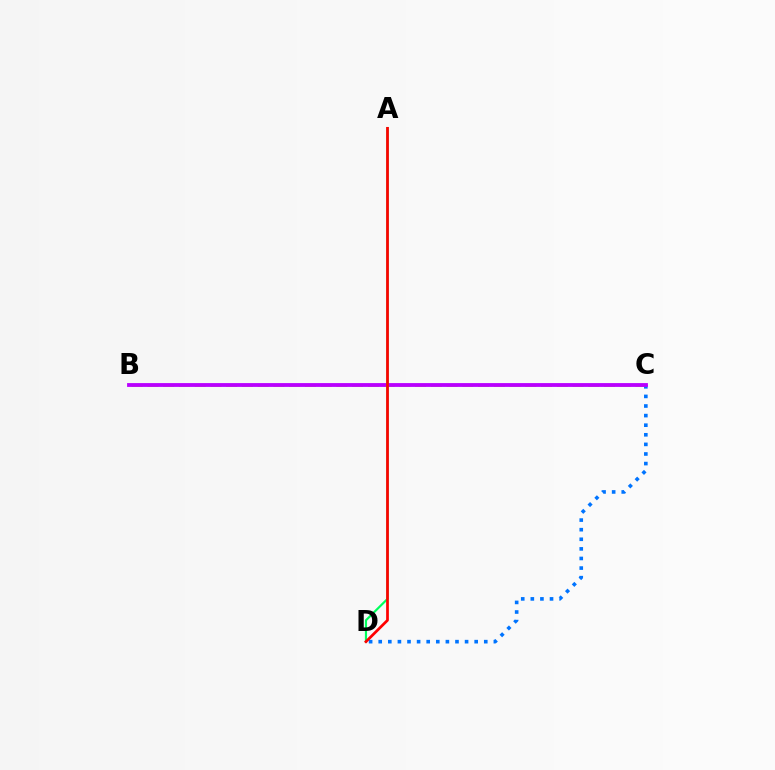{('B', 'C'): [{'color': '#d1ff00', 'line_style': 'dashed', 'thickness': 2.14}, {'color': '#b900ff', 'line_style': 'solid', 'thickness': 2.75}], ('C', 'D'): [{'color': '#0074ff', 'line_style': 'dotted', 'thickness': 2.61}], ('A', 'D'): [{'color': '#00ff5c', 'line_style': 'solid', 'thickness': 1.57}, {'color': '#ff0000', 'line_style': 'solid', 'thickness': 1.96}]}